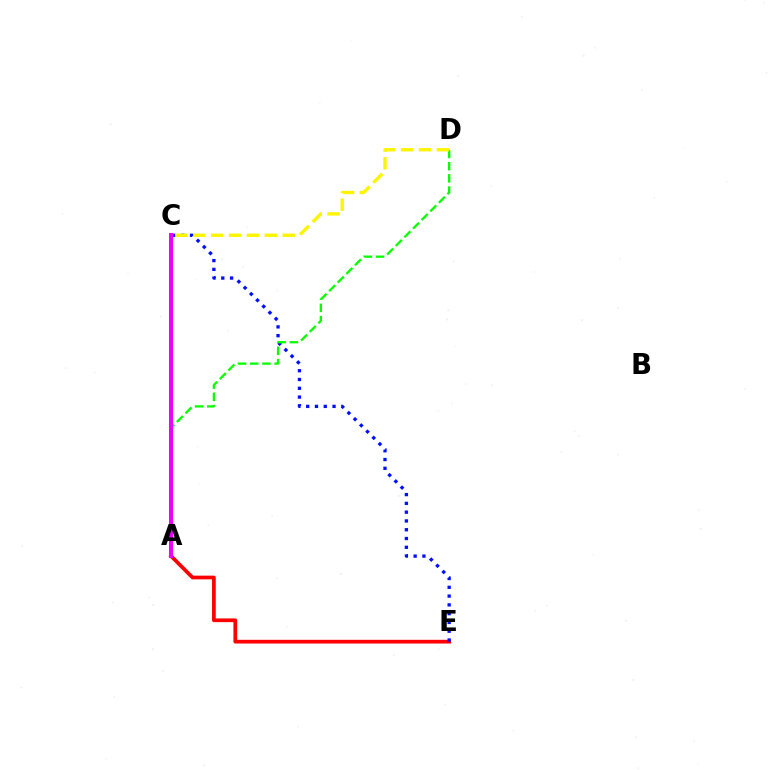{('A', 'E'): [{'color': '#ff0000', 'line_style': 'solid', 'thickness': 2.68}], ('C', 'E'): [{'color': '#0010ff', 'line_style': 'dotted', 'thickness': 2.39}], ('A', 'C'): [{'color': '#00fff6', 'line_style': 'dashed', 'thickness': 1.68}, {'color': '#ee00ff', 'line_style': 'solid', 'thickness': 2.9}], ('A', 'D'): [{'color': '#08ff00', 'line_style': 'dashed', 'thickness': 1.66}], ('C', 'D'): [{'color': '#fcf500', 'line_style': 'dashed', 'thickness': 2.43}]}